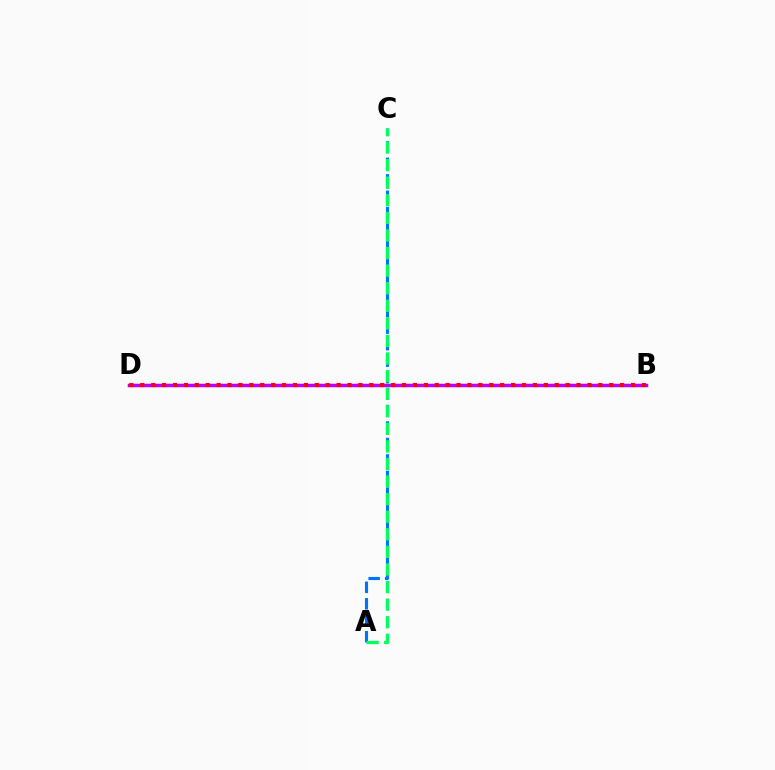{('B', 'D'): [{'color': '#d1ff00', 'line_style': 'dotted', 'thickness': 1.71}, {'color': '#b900ff', 'line_style': 'solid', 'thickness': 2.52}, {'color': '#ff0000', 'line_style': 'dotted', 'thickness': 2.96}], ('A', 'C'): [{'color': '#0074ff', 'line_style': 'dashed', 'thickness': 2.24}, {'color': '#00ff5c', 'line_style': 'dashed', 'thickness': 2.39}]}